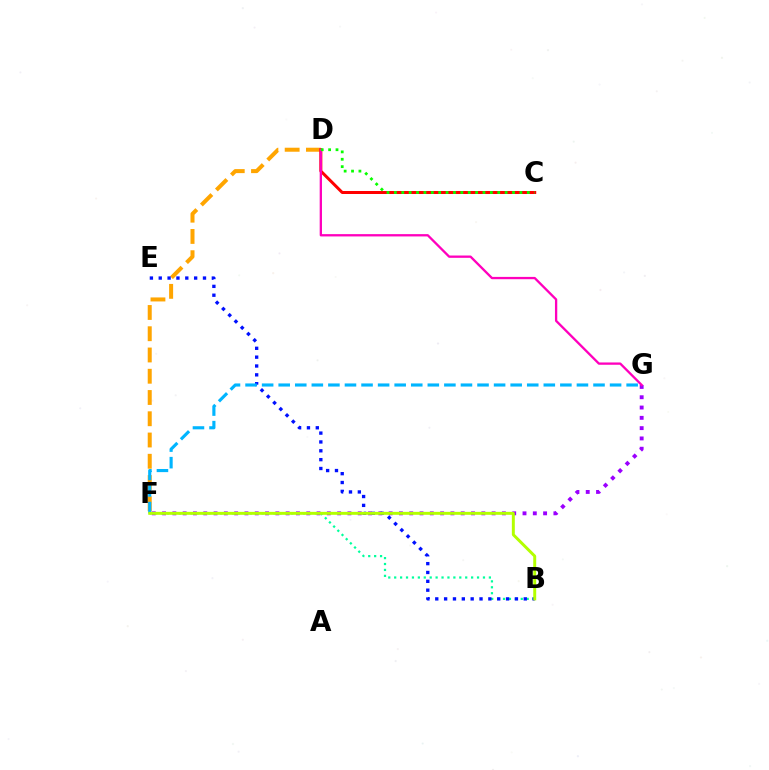{('F', 'G'): [{'color': '#9b00ff', 'line_style': 'dotted', 'thickness': 2.8}, {'color': '#00b5ff', 'line_style': 'dashed', 'thickness': 2.25}], ('D', 'F'): [{'color': '#ffa500', 'line_style': 'dashed', 'thickness': 2.89}], ('C', 'D'): [{'color': '#ff0000', 'line_style': 'solid', 'thickness': 2.16}, {'color': '#08ff00', 'line_style': 'dotted', 'thickness': 2.01}], ('D', 'G'): [{'color': '#ff00bd', 'line_style': 'solid', 'thickness': 1.66}], ('B', 'F'): [{'color': '#00ff9d', 'line_style': 'dotted', 'thickness': 1.61}, {'color': '#b3ff00', 'line_style': 'solid', 'thickness': 2.13}], ('B', 'E'): [{'color': '#0010ff', 'line_style': 'dotted', 'thickness': 2.4}]}